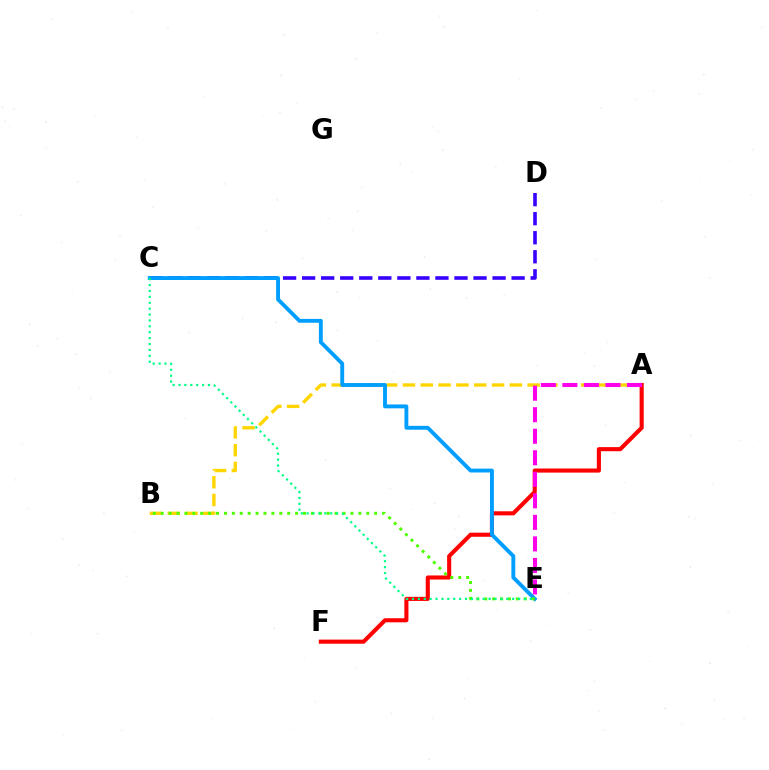{('A', 'F'): [{'color': '#ff0000', 'line_style': 'solid', 'thickness': 2.95}], ('C', 'D'): [{'color': '#3700ff', 'line_style': 'dashed', 'thickness': 2.59}], ('A', 'B'): [{'color': '#ffd500', 'line_style': 'dashed', 'thickness': 2.42}], ('C', 'E'): [{'color': '#009eff', 'line_style': 'solid', 'thickness': 2.79}, {'color': '#00ff86', 'line_style': 'dotted', 'thickness': 1.6}], ('B', 'E'): [{'color': '#4fff00', 'line_style': 'dotted', 'thickness': 2.15}], ('A', 'E'): [{'color': '#ff00ed', 'line_style': 'dashed', 'thickness': 2.92}]}